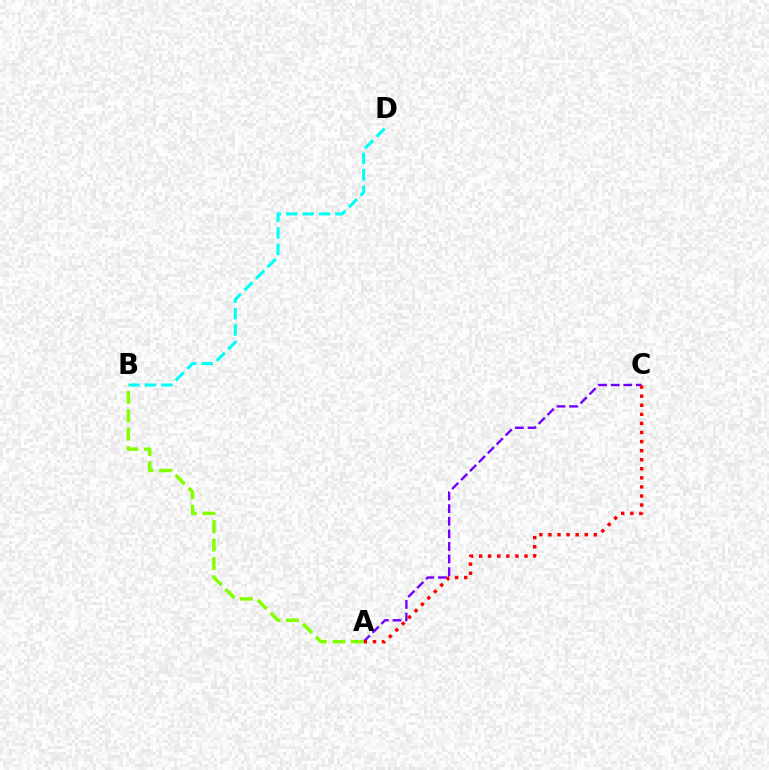{('A', 'C'): [{'color': '#7200ff', 'line_style': 'dashed', 'thickness': 1.71}, {'color': '#ff0000', 'line_style': 'dotted', 'thickness': 2.46}], ('B', 'D'): [{'color': '#00fff6', 'line_style': 'dashed', 'thickness': 2.23}], ('A', 'B'): [{'color': '#84ff00', 'line_style': 'dashed', 'thickness': 2.5}]}